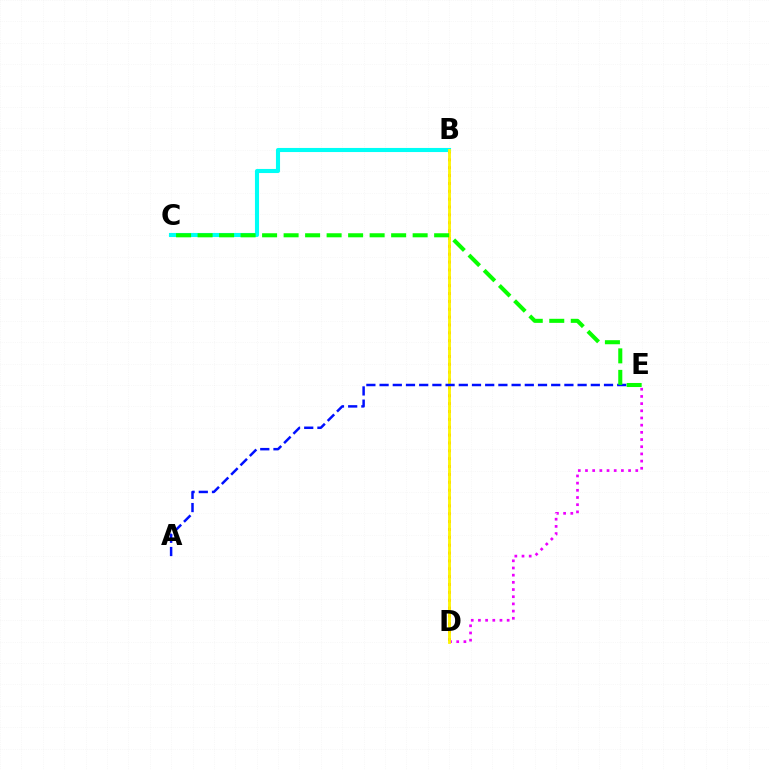{('B', 'D'): [{'color': '#ff0000', 'line_style': 'dotted', 'thickness': 2.14}, {'color': '#fcf500', 'line_style': 'solid', 'thickness': 2.03}], ('D', 'E'): [{'color': '#ee00ff', 'line_style': 'dotted', 'thickness': 1.95}], ('B', 'C'): [{'color': '#00fff6', 'line_style': 'solid', 'thickness': 2.95}], ('A', 'E'): [{'color': '#0010ff', 'line_style': 'dashed', 'thickness': 1.79}], ('C', 'E'): [{'color': '#08ff00', 'line_style': 'dashed', 'thickness': 2.92}]}